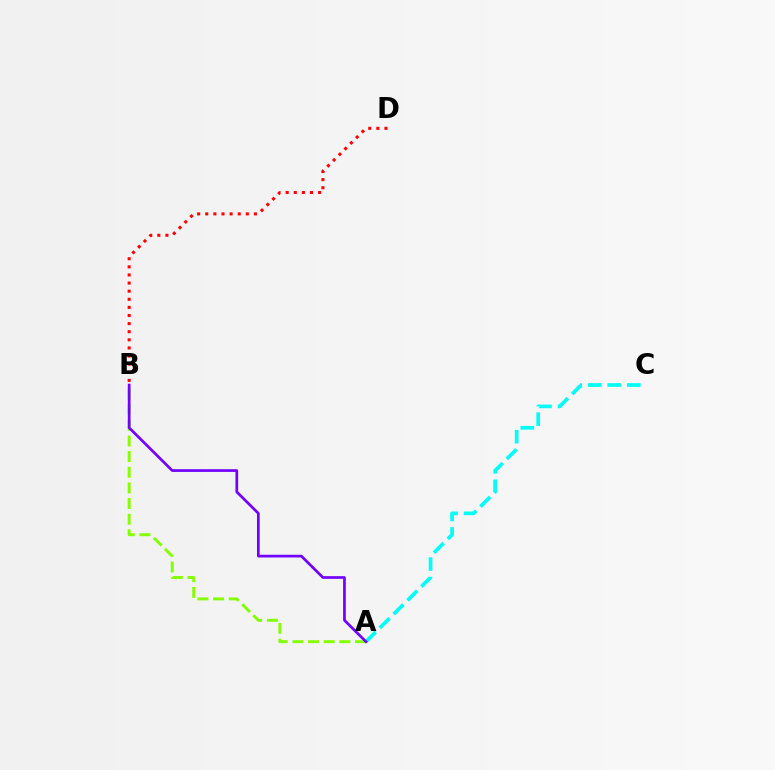{('A', 'B'): [{'color': '#84ff00', 'line_style': 'dashed', 'thickness': 2.13}, {'color': '#7200ff', 'line_style': 'solid', 'thickness': 1.95}], ('B', 'D'): [{'color': '#ff0000', 'line_style': 'dotted', 'thickness': 2.2}], ('A', 'C'): [{'color': '#00fff6', 'line_style': 'dashed', 'thickness': 2.65}]}